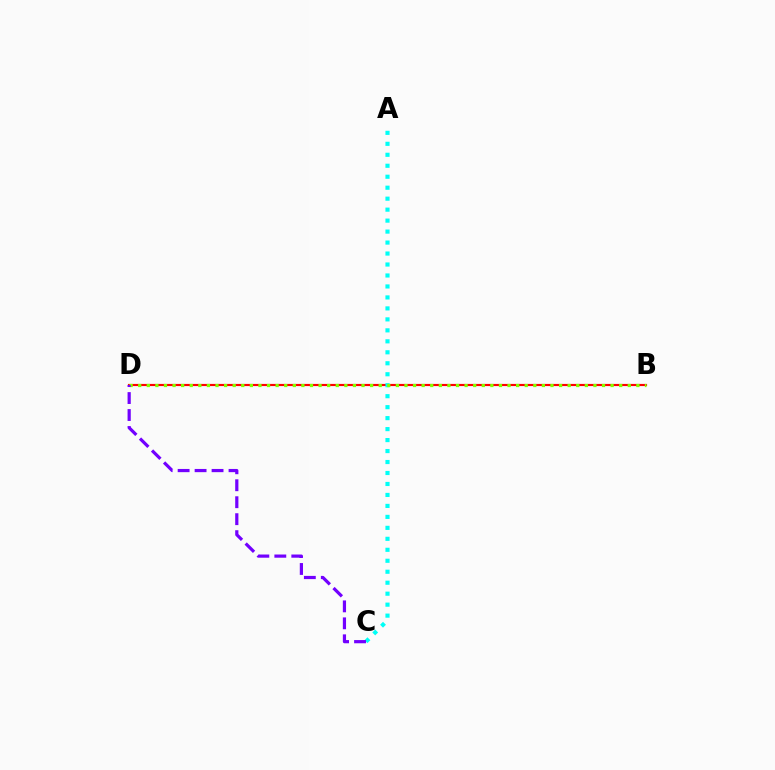{('B', 'D'): [{'color': '#ff0000', 'line_style': 'solid', 'thickness': 1.56}, {'color': '#84ff00', 'line_style': 'dotted', 'thickness': 2.33}], ('A', 'C'): [{'color': '#00fff6', 'line_style': 'dotted', 'thickness': 2.98}], ('C', 'D'): [{'color': '#7200ff', 'line_style': 'dashed', 'thickness': 2.31}]}